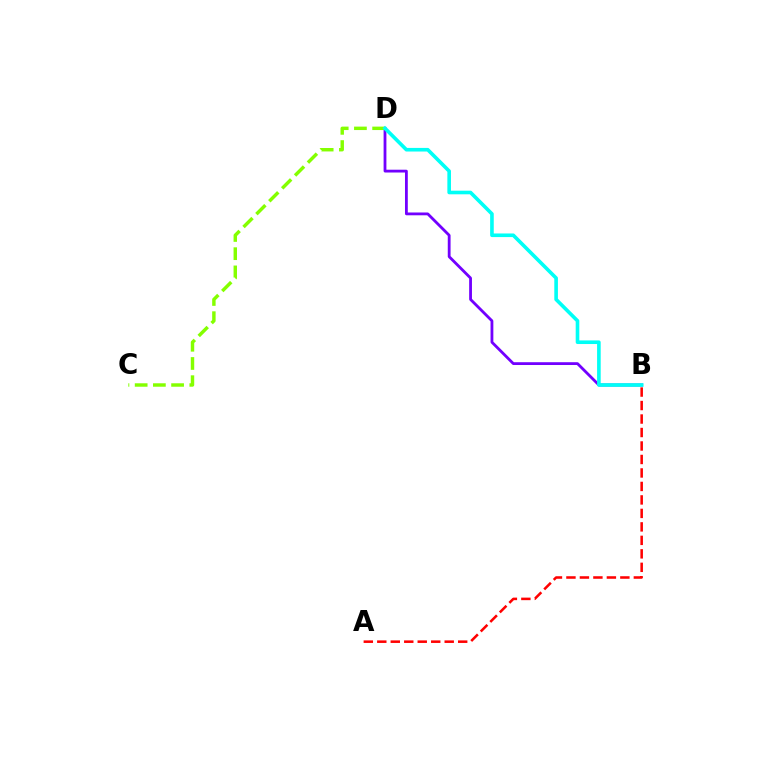{('B', 'D'): [{'color': '#7200ff', 'line_style': 'solid', 'thickness': 2.02}, {'color': '#00fff6', 'line_style': 'solid', 'thickness': 2.6}], ('C', 'D'): [{'color': '#84ff00', 'line_style': 'dashed', 'thickness': 2.47}], ('A', 'B'): [{'color': '#ff0000', 'line_style': 'dashed', 'thickness': 1.83}]}